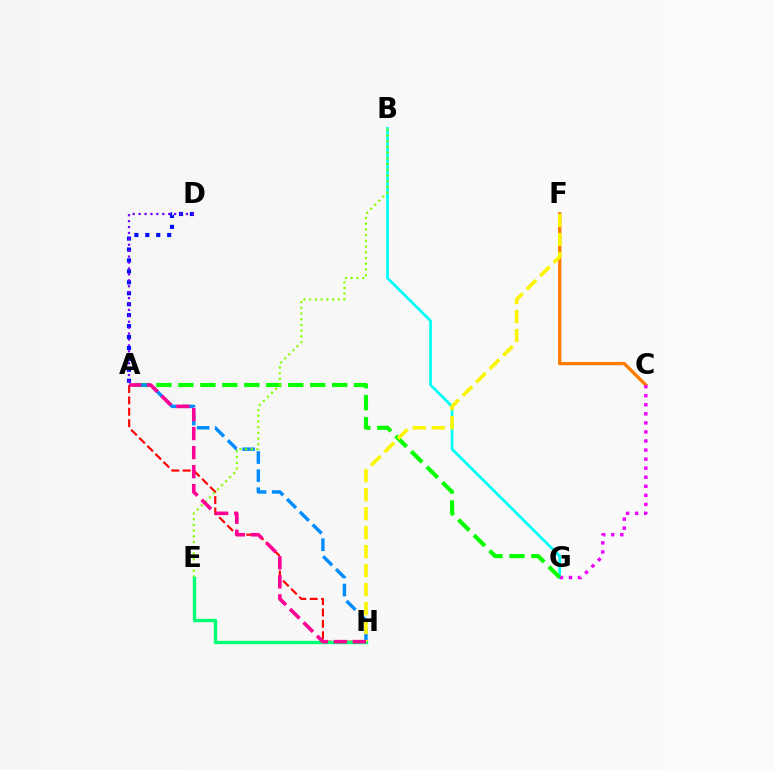{('A', 'H'): [{'color': '#ff0000', 'line_style': 'dashed', 'thickness': 1.55}, {'color': '#008cff', 'line_style': 'dashed', 'thickness': 2.46}, {'color': '#ff0094', 'line_style': 'dashed', 'thickness': 2.58}], ('C', 'F'): [{'color': '#ff7c00', 'line_style': 'solid', 'thickness': 2.4}], ('A', 'D'): [{'color': '#0010ff', 'line_style': 'dotted', 'thickness': 2.97}, {'color': '#7200ff', 'line_style': 'dotted', 'thickness': 1.61}], ('B', 'G'): [{'color': '#00fff6', 'line_style': 'solid', 'thickness': 1.98}], ('C', 'G'): [{'color': '#ee00ff', 'line_style': 'dotted', 'thickness': 2.46}], ('A', 'G'): [{'color': '#08ff00', 'line_style': 'dashed', 'thickness': 2.98}], ('B', 'E'): [{'color': '#84ff00', 'line_style': 'dotted', 'thickness': 1.55}], ('E', 'H'): [{'color': '#00ff74', 'line_style': 'solid', 'thickness': 2.45}], ('F', 'H'): [{'color': '#fcf500', 'line_style': 'dashed', 'thickness': 2.58}]}